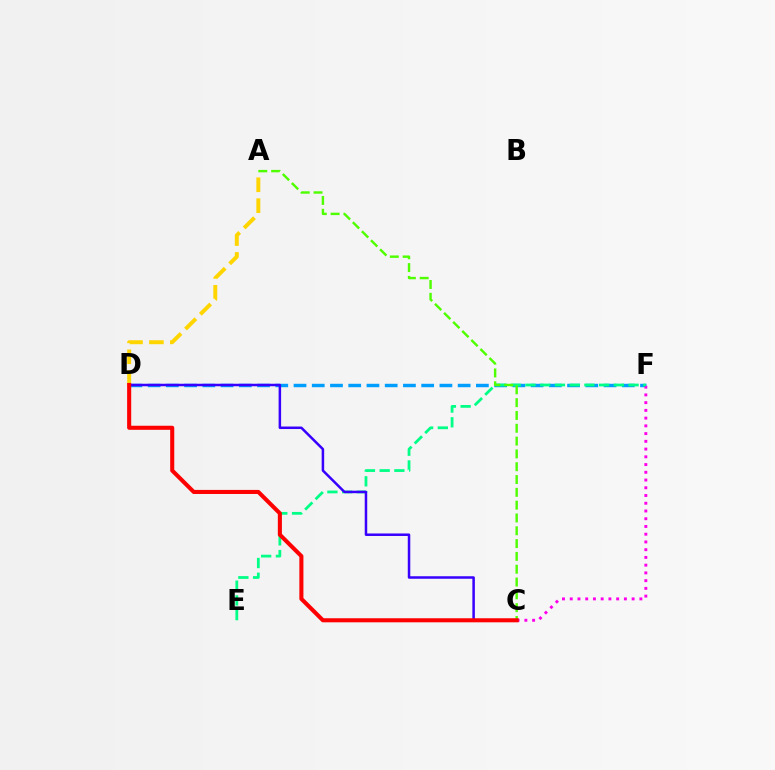{('D', 'F'): [{'color': '#009eff', 'line_style': 'dashed', 'thickness': 2.48}], ('C', 'F'): [{'color': '#ff00ed', 'line_style': 'dotted', 'thickness': 2.1}], ('A', 'D'): [{'color': '#ffd500', 'line_style': 'dashed', 'thickness': 2.84}], ('E', 'F'): [{'color': '#00ff86', 'line_style': 'dashed', 'thickness': 2.0}], ('C', 'D'): [{'color': '#3700ff', 'line_style': 'solid', 'thickness': 1.8}, {'color': '#ff0000', 'line_style': 'solid', 'thickness': 2.93}], ('A', 'C'): [{'color': '#4fff00', 'line_style': 'dashed', 'thickness': 1.74}]}